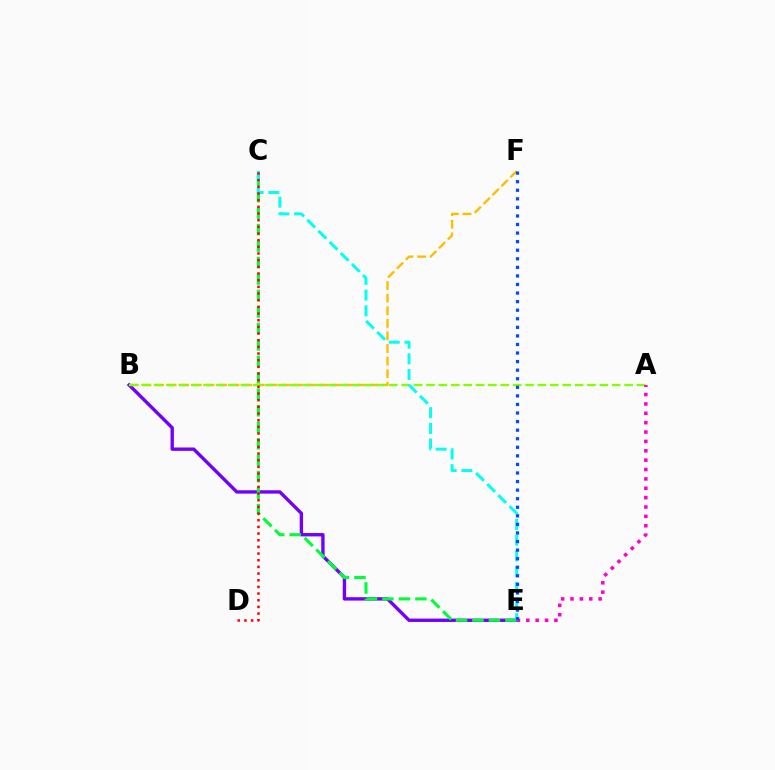{('B', 'E'): [{'color': '#7200ff', 'line_style': 'solid', 'thickness': 2.42}], ('C', 'E'): [{'color': '#00ff39', 'line_style': 'dashed', 'thickness': 2.24}, {'color': '#00fff6', 'line_style': 'dashed', 'thickness': 2.13}], ('B', 'F'): [{'color': '#ffbd00', 'line_style': 'dashed', 'thickness': 1.71}], ('A', 'B'): [{'color': '#84ff00', 'line_style': 'dashed', 'thickness': 1.68}], ('A', 'E'): [{'color': '#ff00cf', 'line_style': 'dotted', 'thickness': 2.55}], ('C', 'D'): [{'color': '#ff0000', 'line_style': 'dotted', 'thickness': 1.81}], ('E', 'F'): [{'color': '#004bff', 'line_style': 'dotted', 'thickness': 2.33}]}